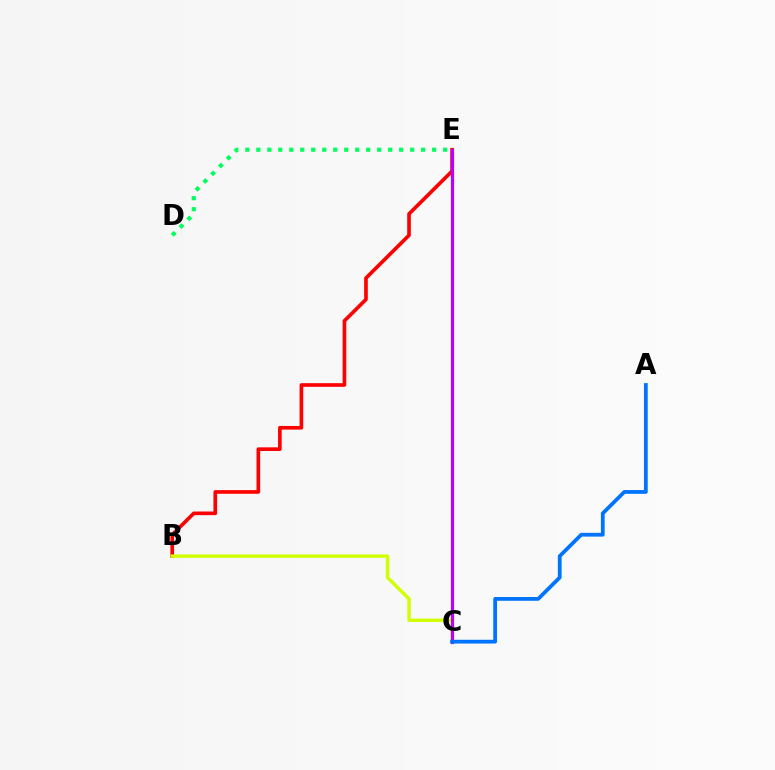{('B', 'E'): [{'color': '#ff0000', 'line_style': 'solid', 'thickness': 2.63}], ('B', 'C'): [{'color': '#d1ff00', 'line_style': 'solid', 'thickness': 2.46}], ('C', 'E'): [{'color': '#b900ff', 'line_style': 'solid', 'thickness': 2.31}], ('D', 'E'): [{'color': '#00ff5c', 'line_style': 'dotted', 'thickness': 2.99}], ('A', 'C'): [{'color': '#0074ff', 'line_style': 'solid', 'thickness': 2.72}]}